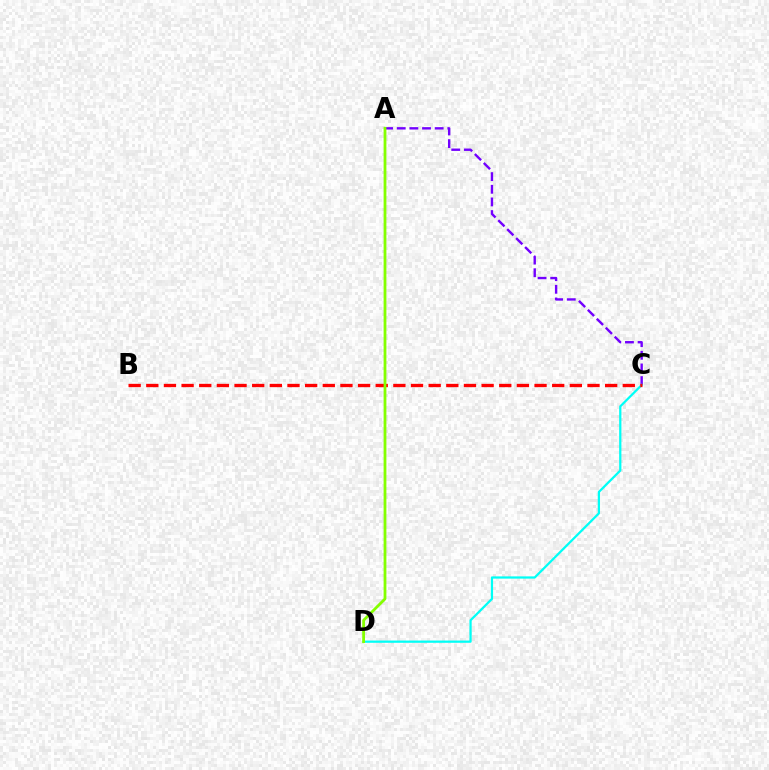{('A', 'C'): [{'color': '#7200ff', 'line_style': 'dashed', 'thickness': 1.72}], ('C', 'D'): [{'color': '#00fff6', 'line_style': 'solid', 'thickness': 1.62}], ('B', 'C'): [{'color': '#ff0000', 'line_style': 'dashed', 'thickness': 2.4}], ('A', 'D'): [{'color': '#84ff00', 'line_style': 'solid', 'thickness': 2.01}]}